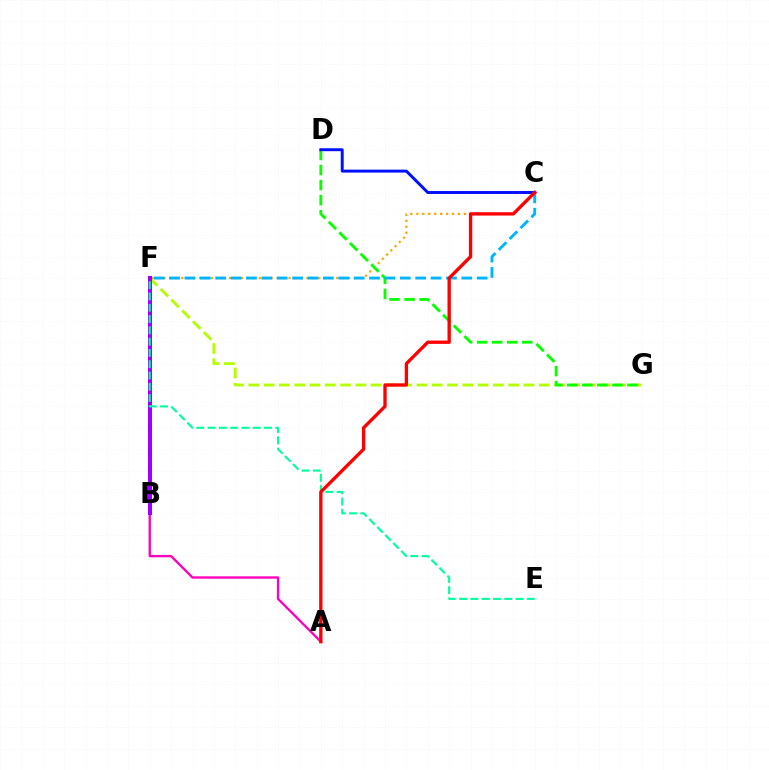{('A', 'B'): [{'color': '#ff00bd', 'line_style': 'solid', 'thickness': 1.69}], ('F', 'G'): [{'color': '#b3ff00', 'line_style': 'dashed', 'thickness': 2.08}], ('C', 'F'): [{'color': '#ffa500', 'line_style': 'dotted', 'thickness': 1.62}, {'color': '#00b5ff', 'line_style': 'dashed', 'thickness': 2.09}], ('D', 'G'): [{'color': '#08ff00', 'line_style': 'dashed', 'thickness': 2.04}], ('B', 'F'): [{'color': '#9b00ff', 'line_style': 'solid', 'thickness': 2.87}], ('C', 'D'): [{'color': '#0010ff', 'line_style': 'solid', 'thickness': 2.12}], ('E', 'F'): [{'color': '#00ff9d', 'line_style': 'dashed', 'thickness': 1.53}], ('A', 'C'): [{'color': '#ff0000', 'line_style': 'solid', 'thickness': 2.39}]}